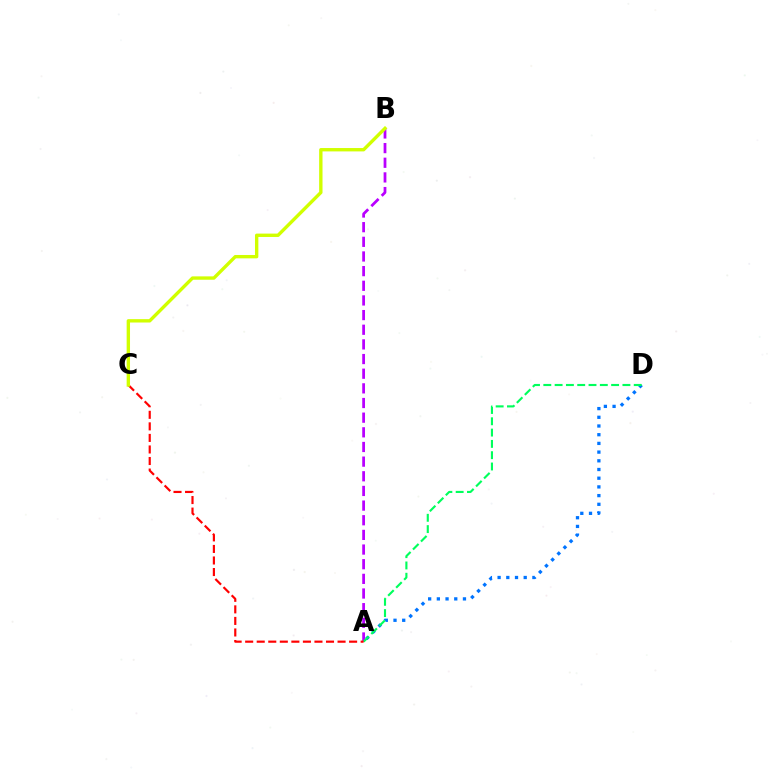{('A', 'B'): [{'color': '#b900ff', 'line_style': 'dashed', 'thickness': 1.99}], ('A', 'D'): [{'color': '#0074ff', 'line_style': 'dotted', 'thickness': 2.36}, {'color': '#00ff5c', 'line_style': 'dashed', 'thickness': 1.54}], ('A', 'C'): [{'color': '#ff0000', 'line_style': 'dashed', 'thickness': 1.57}], ('B', 'C'): [{'color': '#d1ff00', 'line_style': 'solid', 'thickness': 2.43}]}